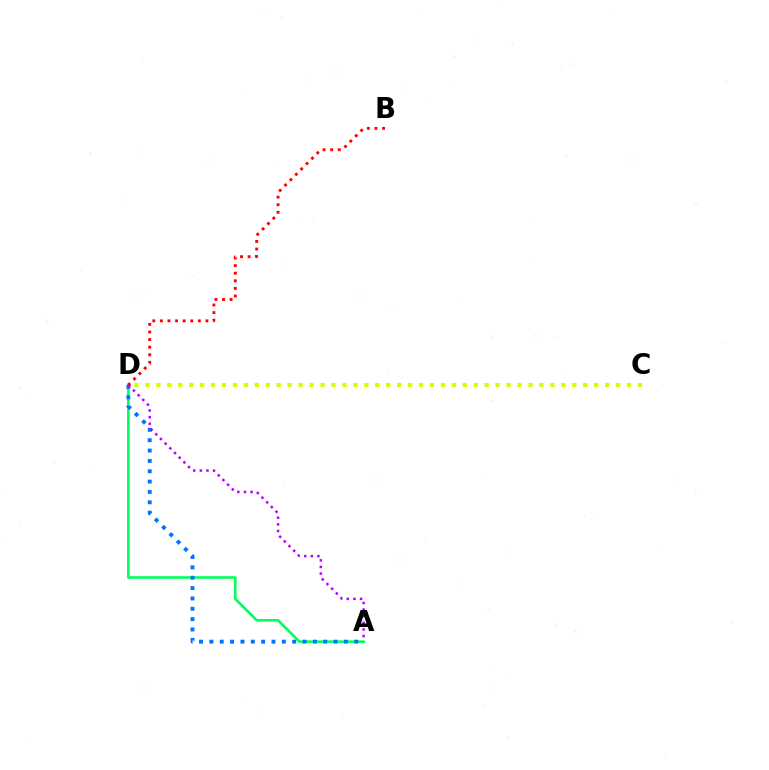{('A', 'D'): [{'color': '#00ff5c', 'line_style': 'solid', 'thickness': 1.88}, {'color': '#0074ff', 'line_style': 'dotted', 'thickness': 2.81}, {'color': '#b900ff', 'line_style': 'dotted', 'thickness': 1.8}], ('C', 'D'): [{'color': '#d1ff00', 'line_style': 'dotted', 'thickness': 2.97}], ('B', 'D'): [{'color': '#ff0000', 'line_style': 'dotted', 'thickness': 2.06}]}